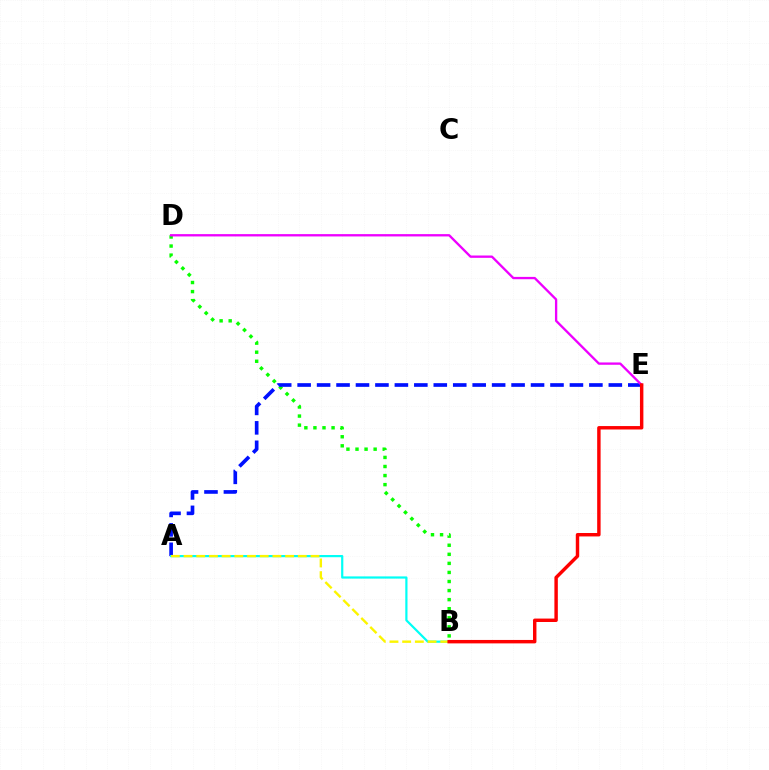{('B', 'D'): [{'color': '#08ff00', 'line_style': 'dotted', 'thickness': 2.46}], ('A', 'E'): [{'color': '#0010ff', 'line_style': 'dashed', 'thickness': 2.64}], ('D', 'E'): [{'color': '#ee00ff', 'line_style': 'solid', 'thickness': 1.67}], ('A', 'B'): [{'color': '#00fff6', 'line_style': 'solid', 'thickness': 1.59}, {'color': '#fcf500', 'line_style': 'dashed', 'thickness': 1.72}], ('B', 'E'): [{'color': '#ff0000', 'line_style': 'solid', 'thickness': 2.47}]}